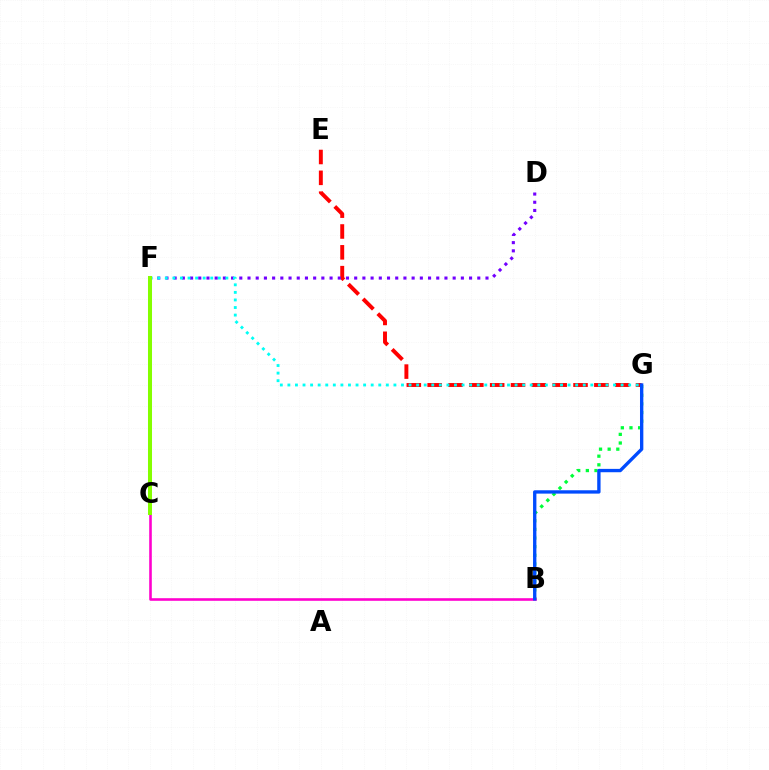{('C', 'F'): [{'color': '#ffbd00', 'line_style': 'dashed', 'thickness': 2.06}, {'color': '#84ff00', 'line_style': 'solid', 'thickness': 2.9}], ('B', 'G'): [{'color': '#00ff39', 'line_style': 'dotted', 'thickness': 2.35}, {'color': '#004bff', 'line_style': 'solid', 'thickness': 2.41}], ('B', 'C'): [{'color': '#ff00cf', 'line_style': 'solid', 'thickness': 1.87}], ('E', 'G'): [{'color': '#ff0000', 'line_style': 'dashed', 'thickness': 2.83}], ('D', 'F'): [{'color': '#7200ff', 'line_style': 'dotted', 'thickness': 2.23}], ('F', 'G'): [{'color': '#00fff6', 'line_style': 'dotted', 'thickness': 2.06}]}